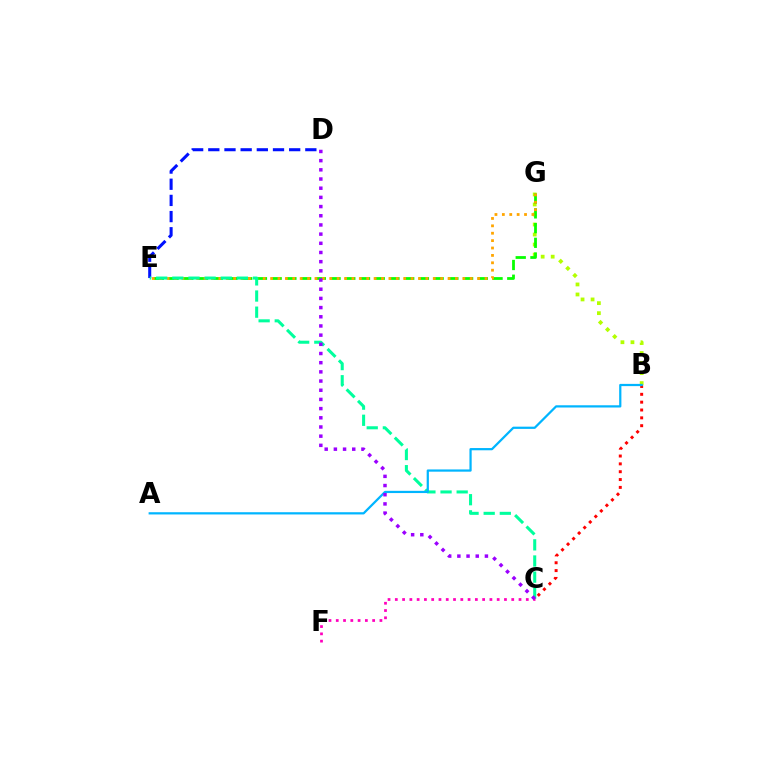{('B', 'G'): [{'color': '#b3ff00', 'line_style': 'dotted', 'thickness': 2.72}], ('E', 'G'): [{'color': '#08ff00', 'line_style': 'dashed', 'thickness': 2.0}, {'color': '#ffa500', 'line_style': 'dotted', 'thickness': 2.01}], ('D', 'E'): [{'color': '#0010ff', 'line_style': 'dashed', 'thickness': 2.2}], ('B', 'C'): [{'color': '#ff0000', 'line_style': 'dotted', 'thickness': 2.13}], ('C', 'E'): [{'color': '#00ff9d', 'line_style': 'dashed', 'thickness': 2.19}], ('A', 'B'): [{'color': '#00b5ff', 'line_style': 'solid', 'thickness': 1.61}], ('C', 'F'): [{'color': '#ff00bd', 'line_style': 'dotted', 'thickness': 1.98}], ('C', 'D'): [{'color': '#9b00ff', 'line_style': 'dotted', 'thickness': 2.5}]}